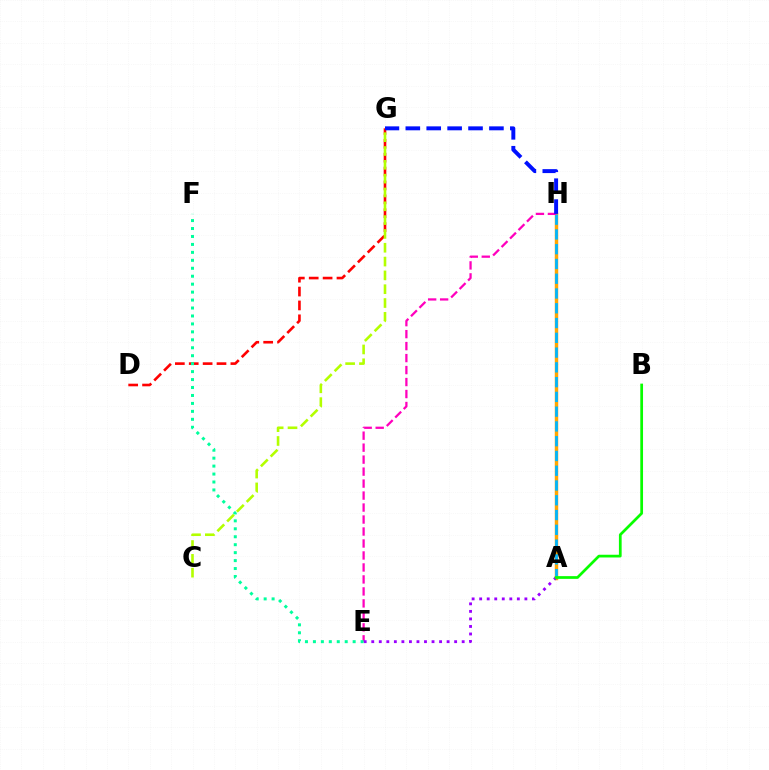{('D', 'G'): [{'color': '#ff0000', 'line_style': 'dashed', 'thickness': 1.89}], ('A', 'H'): [{'color': '#ffa500', 'line_style': 'solid', 'thickness': 2.49}, {'color': '#00b5ff', 'line_style': 'dashed', 'thickness': 2.01}], ('E', 'H'): [{'color': '#ff00bd', 'line_style': 'dashed', 'thickness': 1.63}], ('A', 'E'): [{'color': '#9b00ff', 'line_style': 'dotted', 'thickness': 2.05}], ('C', 'G'): [{'color': '#b3ff00', 'line_style': 'dashed', 'thickness': 1.88}], ('G', 'H'): [{'color': '#0010ff', 'line_style': 'dashed', 'thickness': 2.84}], ('E', 'F'): [{'color': '#00ff9d', 'line_style': 'dotted', 'thickness': 2.16}], ('A', 'B'): [{'color': '#08ff00', 'line_style': 'solid', 'thickness': 1.97}]}